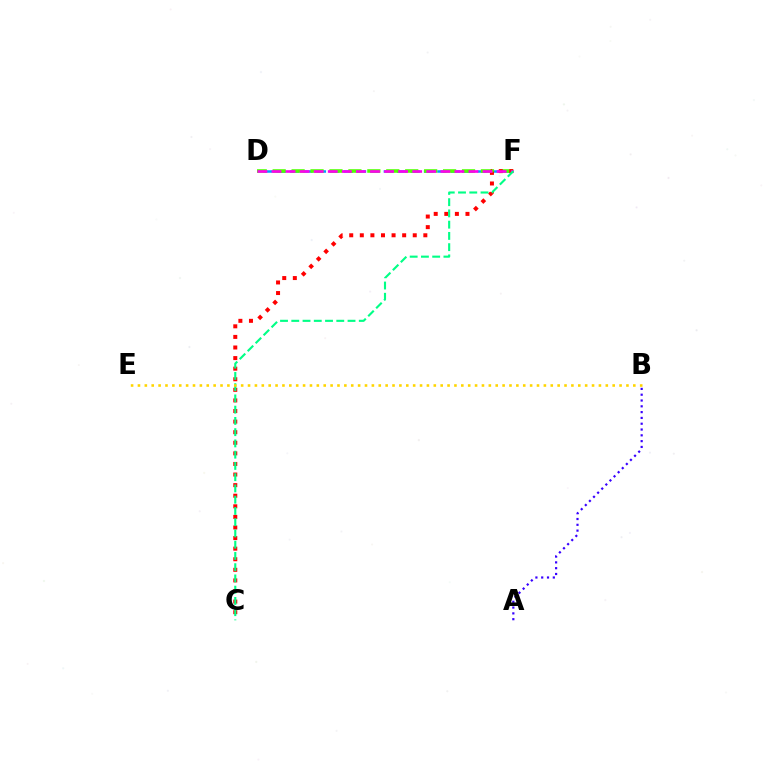{('D', 'F'): [{'color': '#009eff', 'line_style': 'dashed', 'thickness': 1.82}, {'color': '#4fff00', 'line_style': 'dashed', 'thickness': 2.57}, {'color': '#ff00ed', 'line_style': 'dashed', 'thickness': 1.91}], ('C', 'F'): [{'color': '#ff0000', 'line_style': 'dotted', 'thickness': 2.88}, {'color': '#00ff86', 'line_style': 'dashed', 'thickness': 1.53}], ('B', 'E'): [{'color': '#ffd500', 'line_style': 'dotted', 'thickness': 1.87}], ('A', 'B'): [{'color': '#3700ff', 'line_style': 'dotted', 'thickness': 1.58}]}